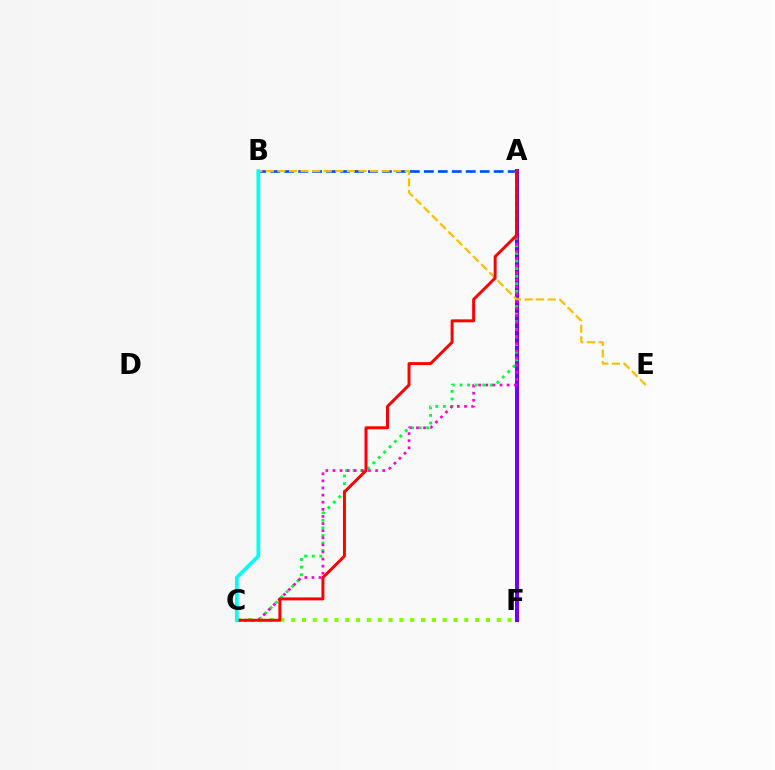{('A', 'F'): [{'color': '#7200ff', 'line_style': 'solid', 'thickness': 2.88}], ('A', 'B'): [{'color': '#004bff', 'line_style': 'dashed', 'thickness': 1.9}], ('A', 'C'): [{'color': '#00ff39', 'line_style': 'dotted', 'thickness': 2.06}, {'color': '#ff00cf', 'line_style': 'dotted', 'thickness': 1.93}, {'color': '#ff0000', 'line_style': 'solid', 'thickness': 2.12}], ('C', 'F'): [{'color': '#84ff00', 'line_style': 'dotted', 'thickness': 2.94}], ('B', 'E'): [{'color': '#ffbd00', 'line_style': 'dashed', 'thickness': 1.57}], ('B', 'C'): [{'color': '#00fff6', 'line_style': 'solid', 'thickness': 2.66}]}